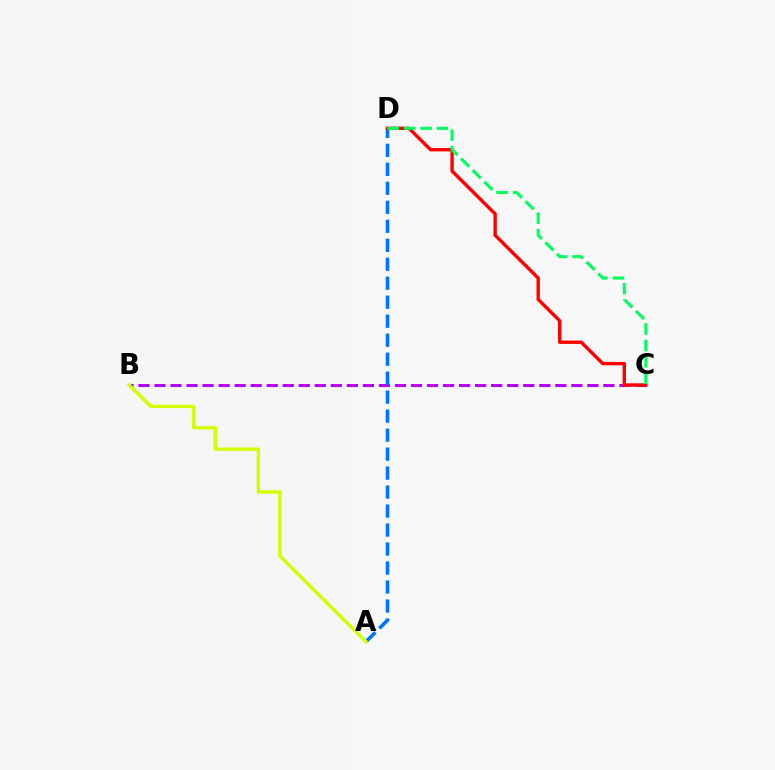{('B', 'C'): [{'color': '#b900ff', 'line_style': 'dashed', 'thickness': 2.18}], ('A', 'D'): [{'color': '#0074ff', 'line_style': 'dashed', 'thickness': 2.58}], ('C', 'D'): [{'color': '#ff0000', 'line_style': 'solid', 'thickness': 2.43}, {'color': '#00ff5c', 'line_style': 'dashed', 'thickness': 2.23}], ('A', 'B'): [{'color': '#d1ff00', 'line_style': 'solid', 'thickness': 2.43}]}